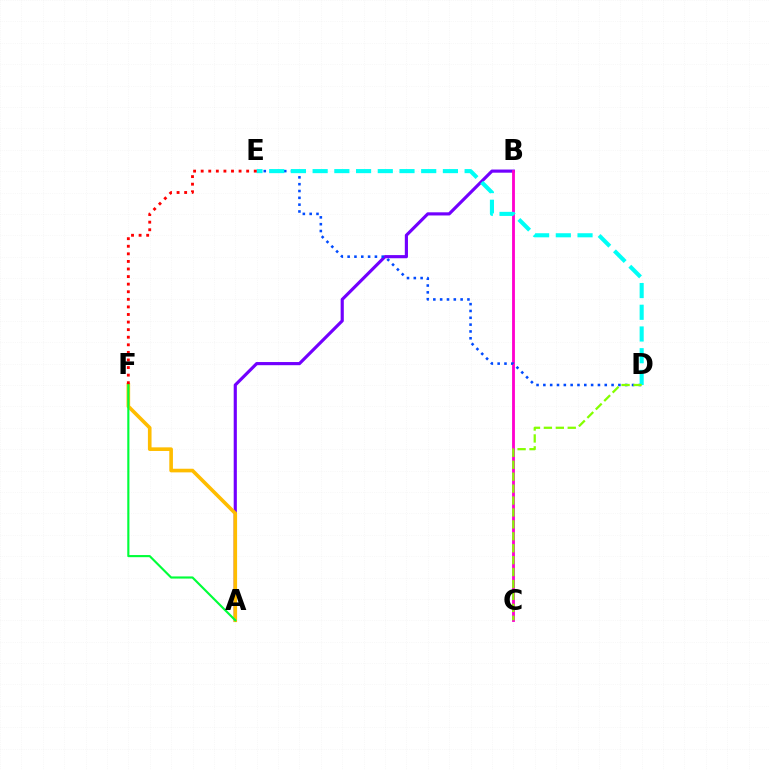{('A', 'B'): [{'color': '#7200ff', 'line_style': 'solid', 'thickness': 2.27}], ('B', 'C'): [{'color': '#ff00cf', 'line_style': 'solid', 'thickness': 2.04}], ('A', 'F'): [{'color': '#ffbd00', 'line_style': 'solid', 'thickness': 2.61}, {'color': '#00ff39', 'line_style': 'solid', 'thickness': 1.54}], ('D', 'E'): [{'color': '#004bff', 'line_style': 'dotted', 'thickness': 1.85}, {'color': '#00fff6', 'line_style': 'dashed', 'thickness': 2.95}], ('E', 'F'): [{'color': '#ff0000', 'line_style': 'dotted', 'thickness': 2.06}], ('C', 'D'): [{'color': '#84ff00', 'line_style': 'dashed', 'thickness': 1.62}]}